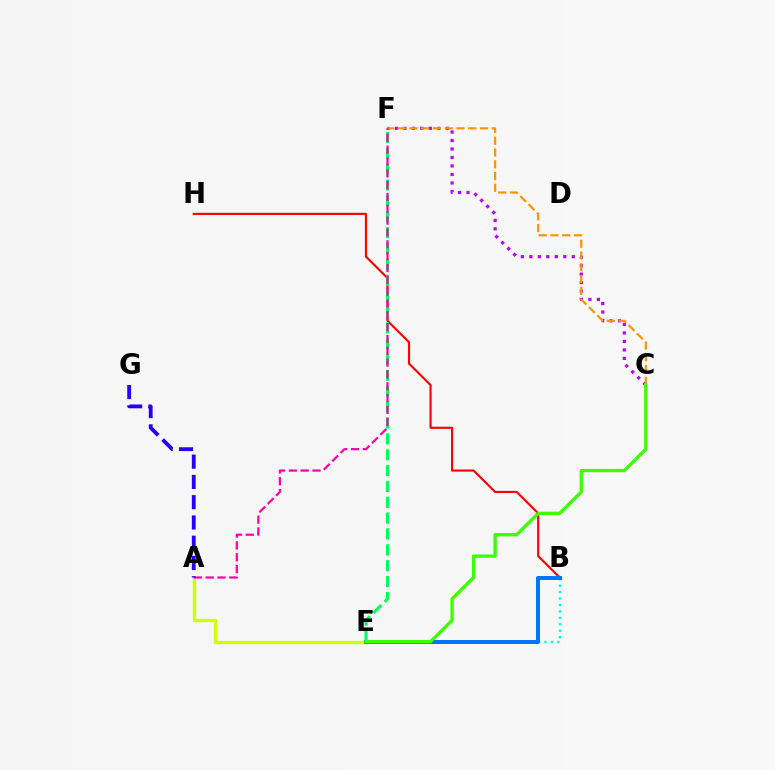{('A', 'E'): [{'color': '#d1ff00', 'line_style': 'solid', 'thickness': 2.43}], ('B', 'H'): [{'color': '#ff0000', 'line_style': 'solid', 'thickness': 1.54}], ('E', 'F'): [{'color': '#00ff5c', 'line_style': 'dashed', 'thickness': 2.15}], ('B', 'E'): [{'color': '#00fff6', 'line_style': 'dotted', 'thickness': 1.75}, {'color': '#0074ff', 'line_style': 'solid', 'thickness': 2.85}], ('C', 'F'): [{'color': '#b900ff', 'line_style': 'dotted', 'thickness': 2.31}, {'color': '#ff9400', 'line_style': 'dashed', 'thickness': 1.6}], ('A', 'F'): [{'color': '#ff00ac', 'line_style': 'dashed', 'thickness': 1.61}], ('C', 'E'): [{'color': '#3dff00', 'line_style': 'solid', 'thickness': 2.4}], ('A', 'G'): [{'color': '#2500ff', 'line_style': 'dashed', 'thickness': 2.75}]}